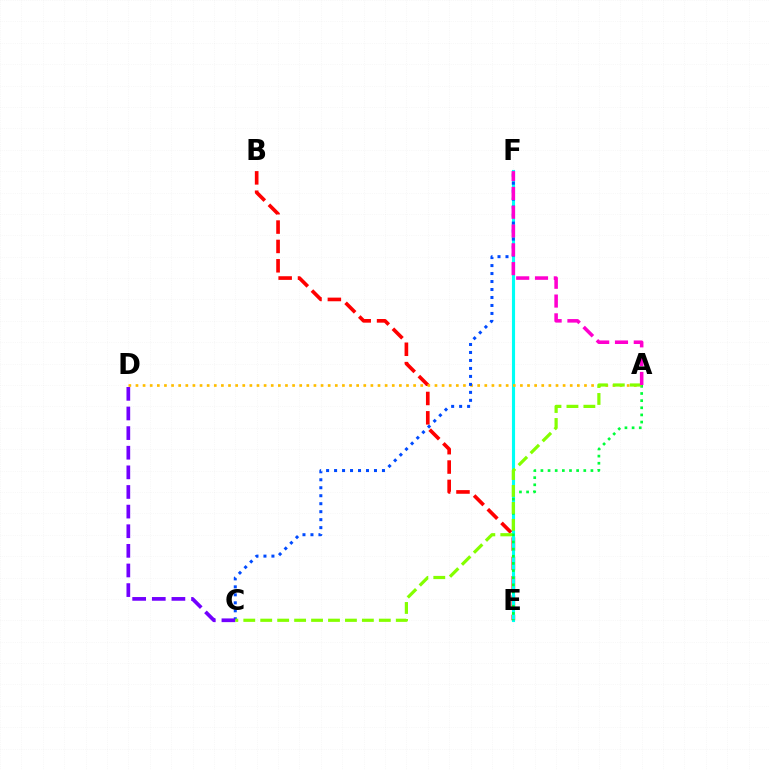{('B', 'E'): [{'color': '#ff0000', 'line_style': 'dashed', 'thickness': 2.63}], ('E', 'F'): [{'color': '#00fff6', 'line_style': 'solid', 'thickness': 2.25}], ('A', 'D'): [{'color': '#ffbd00', 'line_style': 'dotted', 'thickness': 1.93}], ('C', 'F'): [{'color': '#004bff', 'line_style': 'dotted', 'thickness': 2.17}], ('A', 'E'): [{'color': '#00ff39', 'line_style': 'dotted', 'thickness': 1.94}], ('C', 'D'): [{'color': '#7200ff', 'line_style': 'dashed', 'thickness': 2.67}], ('A', 'C'): [{'color': '#84ff00', 'line_style': 'dashed', 'thickness': 2.3}], ('A', 'F'): [{'color': '#ff00cf', 'line_style': 'dashed', 'thickness': 2.55}]}